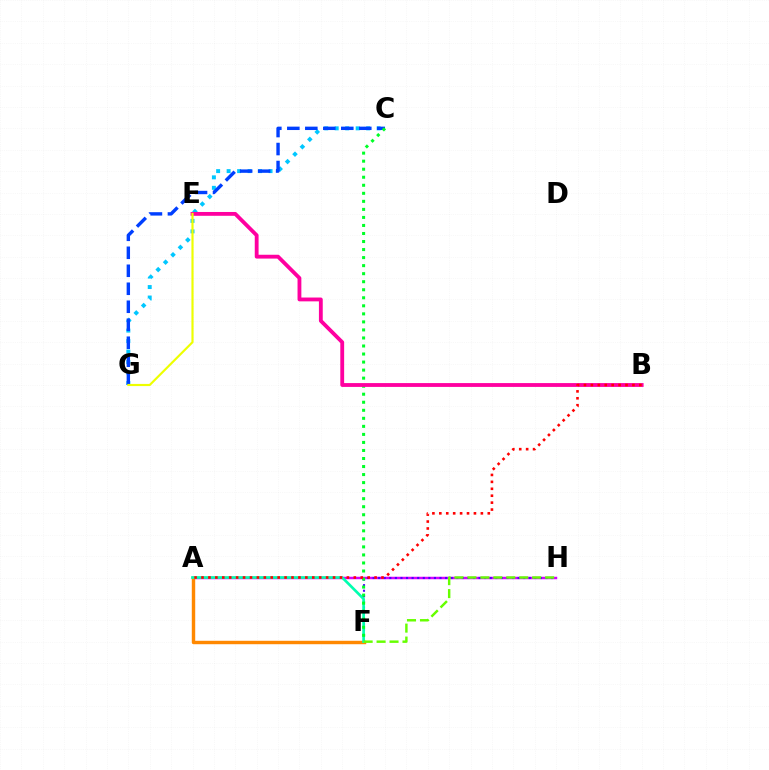{('A', 'H'): [{'color': '#d600ff', 'line_style': 'solid', 'thickness': 1.79}], ('C', 'G'): [{'color': '#00c7ff', 'line_style': 'dotted', 'thickness': 2.85}, {'color': '#003fff', 'line_style': 'dashed', 'thickness': 2.44}], ('A', 'F'): [{'color': '#ff8800', 'line_style': 'solid', 'thickness': 2.46}, {'color': '#00ffaf', 'line_style': 'solid', 'thickness': 1.92}], ('F', 'H'): [{'color': '#4f00ff', 'line_style': 'dotted', 'thickness': 1.52}, {'color': '#66ff00', 'line_style': 'dashed', 'thickness': 1.76}], ('C', 'F'): [{'color': '#00ff27', 'line_style': 'dotted', 'thickness': 2.18}], ('B', 'E'): [{'color': '#ff00a0', 'line_style': 'solid', 'thickness': 2.76}], ('E', 'G'): [{'color': '#eeff00', 'line_style': 'solid', 'thickness': 1.56}], ('A', 'B'): [{'color': '#ff0000', 'line_style': 'dotted', 'thickness': 1.88}]}